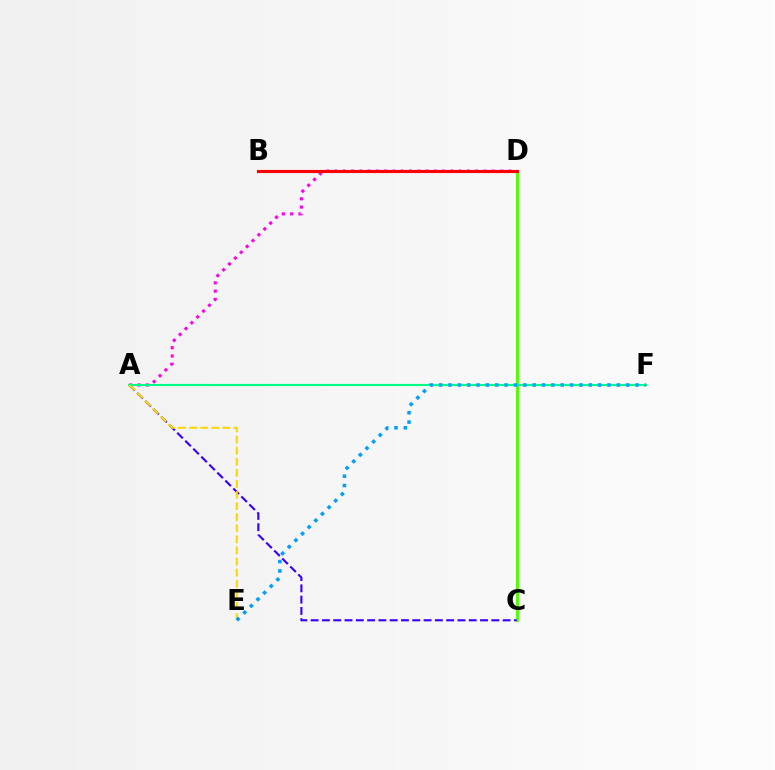{('C', 'D'): [{'color': '#4fff00', 'line_style': 'solid', 'thickness': 2.08}], ('A', 'D'): [{'color': '#ff00ed', 'line_style': 'dotted', 'thickness': 2.25}], ('A', 'C'): [{'color': '#3700ff', 'line_style': 'dashed', 'thickness': 1.53}], ('A', 'F'): [{'color': '#00ff86', 'line_style': 'solid', 'thickness': 1.54}], ('A', 'E'): [{'color': '#ffd500', 'line_style': 'dashed', 'thickness': 1.51}], ('E', 'F'): [{'color': '#009eff', 'line_style': 'dotted', 'thickness': 2.54}], ('B', 'D'): [{'color': '#ff0000', 'line_style': 'solid', 'thickness': 2.25}]}